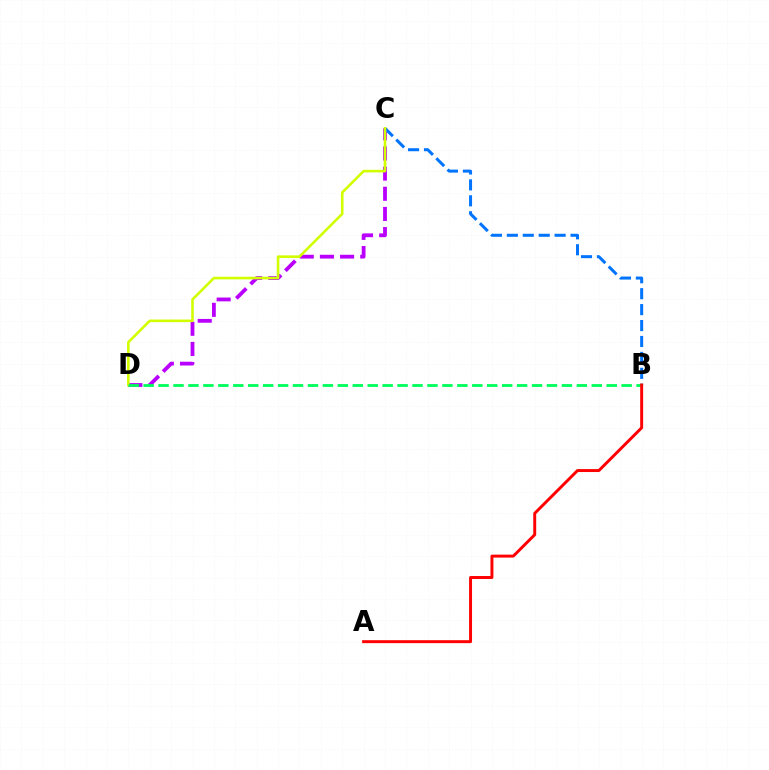{('C', 'D'): [{'color': '#b900ff', 'line_style': 'dashed', 'thickness': 2.74}, {'color': '#d1ff00', 'line_style': 'solid', 'thickness': 1.88}], ('B', 'C'): [{'color': '#0074ff', 'line_style': 'dashed', 'thickness': 2.16}], ('B', 'D'): [{'color': '#00ff5c', 'line_style': 'dashed', 'thickness': 2.03}], ('A', 'B'): [{'color': '#ff0000', 'line_style': 'solid', 'thickness': 2.12}]}